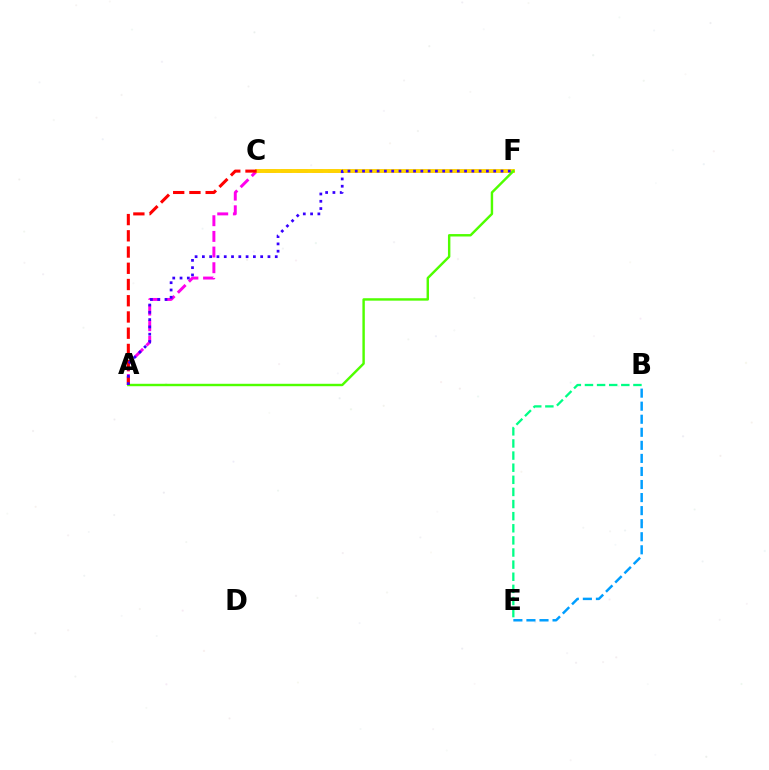{('B', 'E'): [{'color': '#009eff', 'line_style': 'dashed', 'thickness': 1.77}, {'color': '#00ff86', 'line_style': 'dashed', 'thickness': 1.65}], ('A', 'F'): [{'color': '#ff00ed', 'line_style': 'dashed', 'thickness': 2.13}, {'color': '#4fff00', 'line_style': 'solid', 'thickness': 1.75}, {'color': '#3700ff', 'line_style': 'dotted', 'thickness': 1.98}], ('C', 'F'): [{'color': '#ffd500', 'line_style': 'solid', 'thickness': 2.82}], ('A', 'C'): [{'color': '#ff0000', 'line_style': 'dashed', 'thickness': 2.2}]}